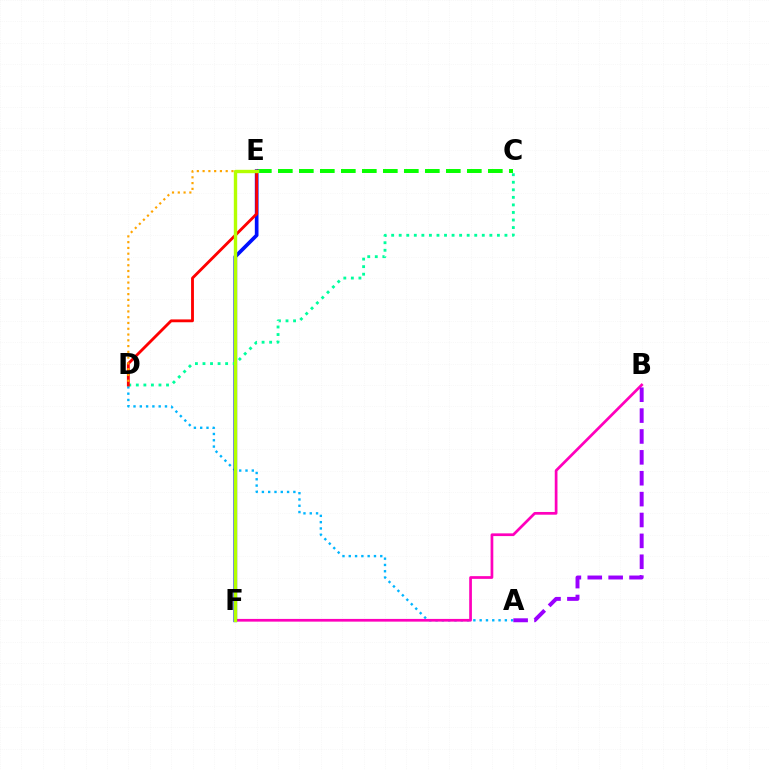{('A', 'D'): [{'color': '#00b5ff', 'line_style': 'dotted', 'thickness': 1.71}], ('C', 'E'): [{'color': '#08ff00', 'line_style': 'dashed', 'thickness': 2.85}], ('B', 'F'): [{'color': '#ff00bd', 'line_style': 'solid', 'thickness': 1.96}], ('E', 'F'): [{'color': '#0010ff', 'line_style': 'solid', 'thickness': 2.65}, {'color': '#b3ff00', 'line_style': 'solid', 'thickness': 2.43}], ('C', 'D'): [{'color': '#00ff9d', 'line_style': 'dotted', 'thickness': 2.05}], ('D', 'E'): [{'color': '#ff0000', 'line_style': 'solid', 'thickness': 2.05}, {'color': '#ffa500', 'line_style': 'dotted', 'thickness': 1.57}], ('A', 'B'): [{'color': '#9b00ff', 'line_style': 'dashed', 'thickness': 2.84}]}